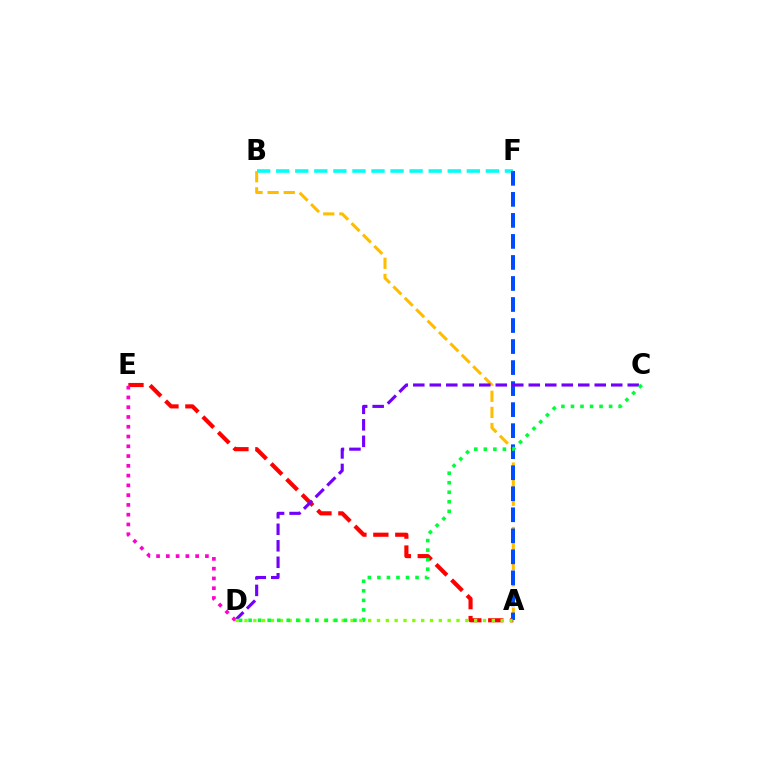{('A', 'E'): [{'color': '#ff0000', 'line_style': 'dashed', 'thickness': 2.98}], ('A', 'B'): [{'color': '#ffbd00', 'line_style': 'dashed', 'thickness': 2.19}], ('B', 'F'): [{'color': '#00fff6', 'line_style': 'dashed', 'thickness': 2.59}], ('A', 'F'): [{'color': '#004bff', 'line_style': 'dashed', 'thickness': 2.86}], ('C', 'D'): [{'color': '#7200ff', 'line_style': 'dashed', 'thickness': 2.24}, {'color': '#00ff39', 'line_style': 'dotted', 'thickness': 2.59}], ('D', 'E'): [{'color': '#ff00cf', 'line_style': 'dotted', 'thickness': 2.65}], ('A', 'D'): [{'color': '#84ff00', 'line_style': 'dotted', 'thickness': 2.4}]}